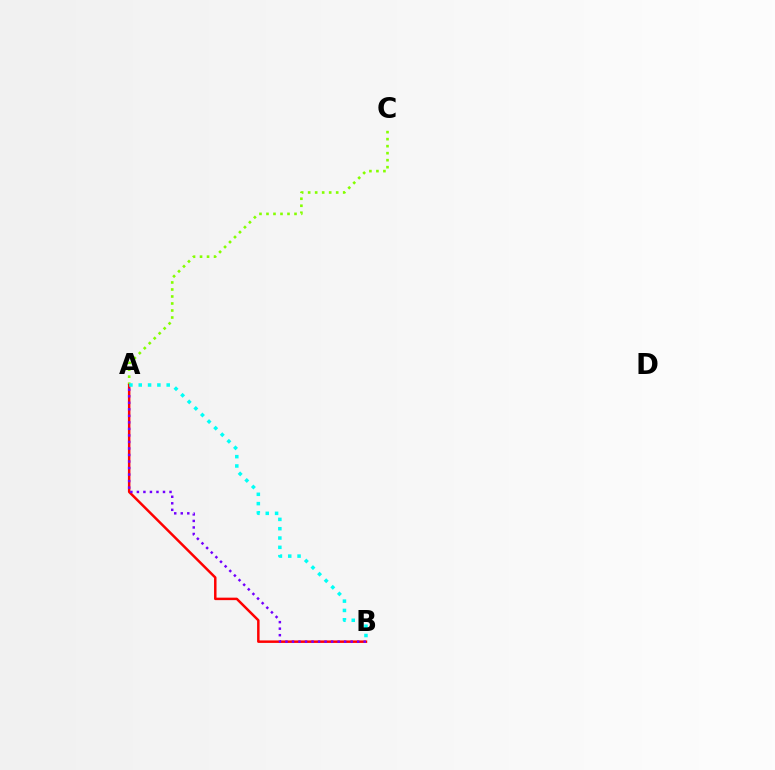{('A', 'C'): [{'color': '#84ff00', 'line_style': 'dotted', 'thickness': 1.9}], ('A', 'B'): [{'color': '#ff0000', 'line_style': 'solid', 'thickness': 1.79}, {'color': '#7200ff', 'line_style': 'dotted', 'thickness': 1.77}, {'color': '#00fff6', 'line_style': 'dotted', 'thickness': 2.53}]}